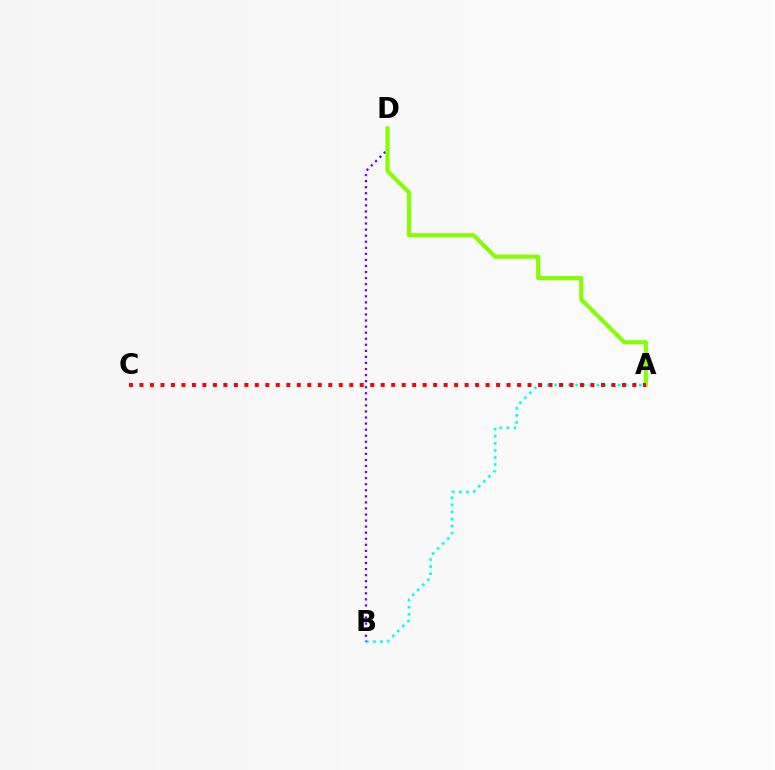{('A', 'B'): [{'color': '#00fff6', 'line_style': 'dotted', 'thickness': 1.92}], ('B', 'D'): [{'color': '#7200ff', 'line_style': 'dotted', 'thickness': 1.65}], ('A', 'D'): [{'color': '#84ff00', 'line_style': 'solid', 'thickness': 2.97}], ('A', 'C'): [{'color': '#ff0000', 'line_style': 'dotted', 'thickness': 2.85}]}